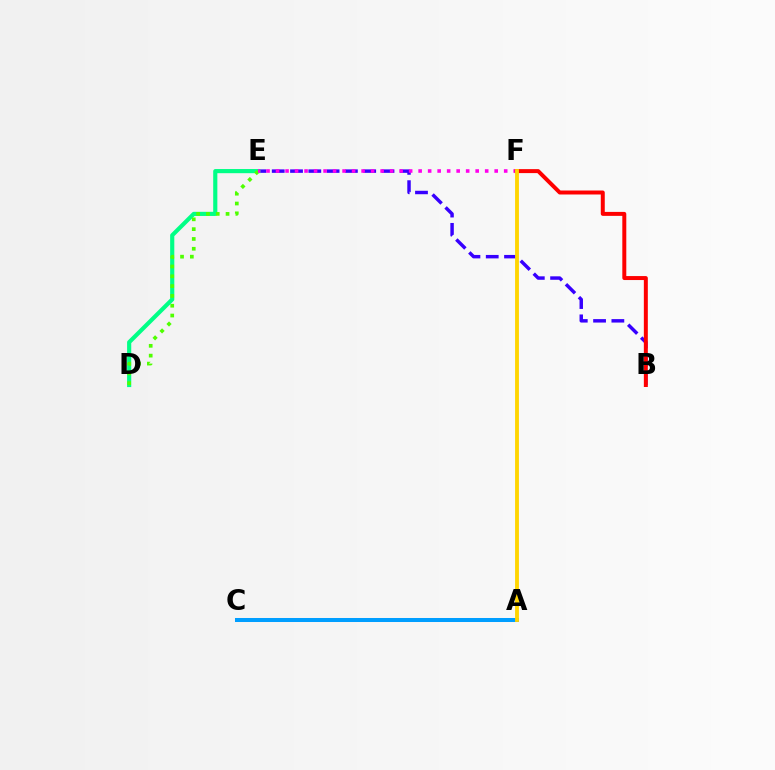{('B', 'E'): [{'color': '#3700ff', 'line_style': 'dashed', 'thickness': 2.49}], ('D', 'E'): [{'color': '#00ff86', 'line_style': 'solid', 'thickness': 2.99}, {'color': '#4fff00', 'line_style': 'dotted', 'thickness': 2.67}], ('A', 'C'): [{'color': '#009eff', 'line_style': 'solid', 'thickness': 2.89}], ('E', 'F'): [{'color': '#ff00ed', 'line_style': 'dotted', 'thickness': 2.58}], ('B', 'F'): [{'color': '#ff0000', 'line_style': 'solid', 'thickness': 2.86}], ('A', 'F'): [{'color': '#ffd500', 'line_style': 'solid', 'thickness': 2.77}]}